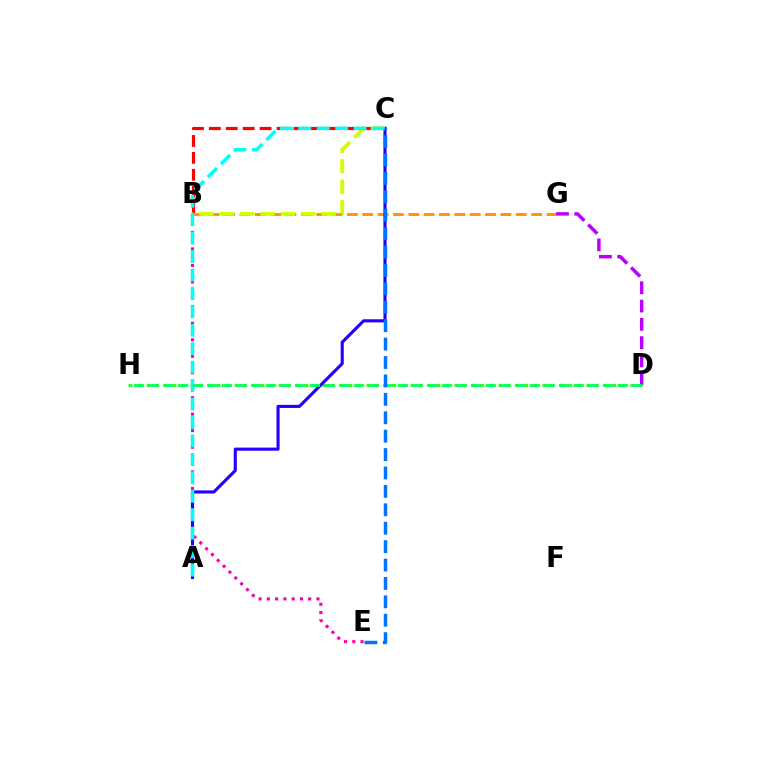{('D', 'H'): [{'color': '#3dff00', 'line_style': 'dotted', 'thickness': 2.39}, {'color': '#00ff5c', 'line_style': 'dashed', 'thickness': 1.99}], ('B', 'C'): [{'color': '#ff0000', 'line_style': 'dashed', 'thickness': 2.3}, {'color': '#d1ff00', 'line_style': 'dashed', 'thickness': 2.77}], ('B', 'G'): [{'color': '#ff9400', 'line_style': 'dashed', 'thickness': 2.09}], ('B', 'E'): [{'color': '#ff00ac', 'line_style': 'dotted', 'thickness': 2.24}], ('D', 'G'): [{'color': '#b900ff', 'line_style': 'dashed', 'thickness': 2.48}], ('A', 'C'): [{'color': '#2500ff', 'line_style': 'solid', 'thickness': 2.24}, {'color': '#00fff6', 'line_style': 'dashed', 'thickness': 2.51}], ('C', 'E'): [{'color': '#0074ff', 'line_style': 'dashed', 'thickness': 2.5}]}